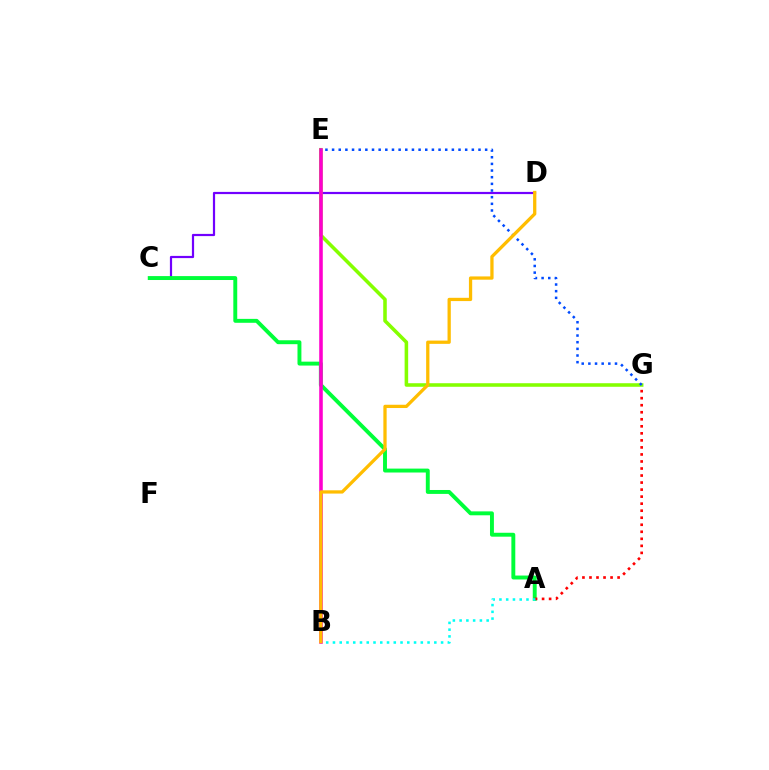{('C', 'D'): [{'color': '#7200ff', 'line_style': 'solid', 'thickness': 1.59}], ('A', 'C'): [{'color': '#00ff39', 'line_style': 'solid', 'thickness': 2.82}], ('A', 'G'): [{'color': '#ff0000', 'line_style': 'dotted', 'thickness': 1.91}], ('A', 'B'): [{'color': '#00fff6', 'line_style': 'dotted', 'thickness': 1.84}], ('E', 'G'): [{'color': '#84ff00', 'line_style': 'solid', 'thickness': 2.56}, {'color': '#004bff', 'line_style': 'dotted', 'thickness': 1.81}], ('B', 'E'): [{'color': '#ff00cf', 'line_style': 'solid', 'thickness': 2.57}], ('B', 'D'): [{'color': '#ffbd00', 'line_style': 'solid', 'thickness': 2.35}]}